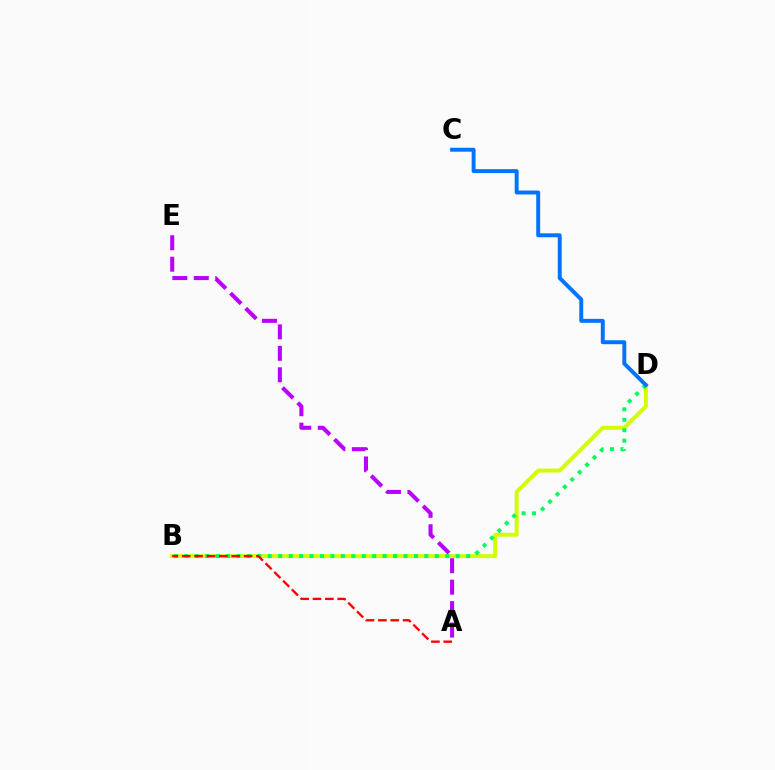{('B', 'D'): [{'color': '#d1ff00', 'line_style': 'solid', 'thickness': 2.84}, {'color': '#00ff5c', 'line_style': 'dotted', 'thickness': 2.84}], ('A', 'E'): [{'color': '#b900ff', 'line_style': 'dashed', 'thickness': 2.91}], ('C', 'D'): [{'color': '#0074ff', 'line_style': 'solid', 'thickness': 2.83}], ('A', 'B'): [{'color': '#ff0000', 'line_style': 'dashed', 'thickness': 1.68}]}